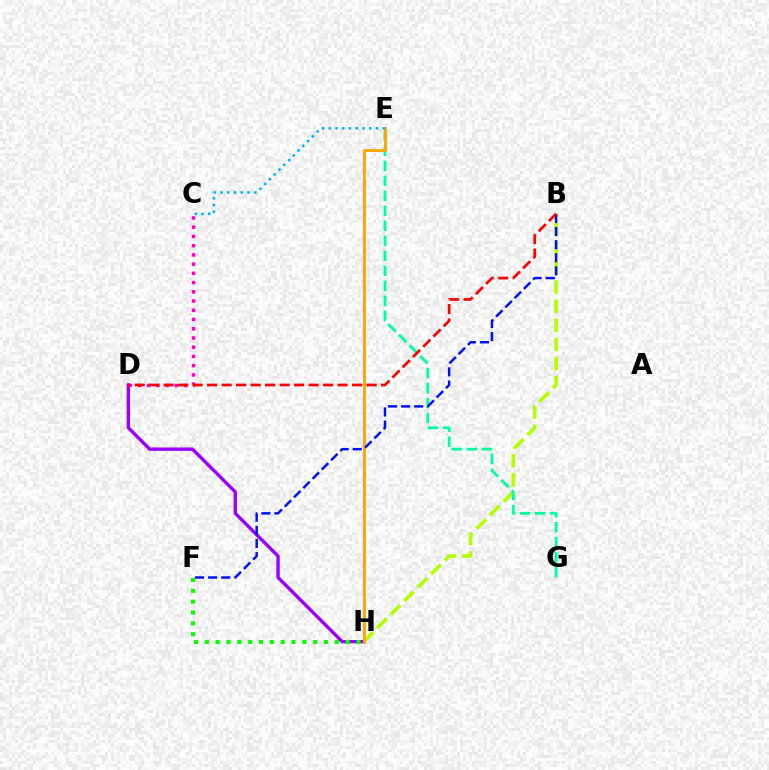{('B', 'H'): [{'color': '#b3ff00', 'line_style': 'dashed', 'thickness': 2.6}], ('D', 'H'): [{'color': '#9b00ff', 'line_style': 'solid', 'thickness': 2.43}], ('E', 'G'): [{'color': '#00ff9d', 'line_style': 'dashed', 'thickness': 2.04}], ('E', 'H'): [{'color': '#ffa500', 'line_style': 'solid', 'thickness': 2.06}], ('C', 'D'): [{'color': '#ff00bd', 'line_style': 'dotted', 'thickness': 2.51}], ('B', 'F'): [{'color': '#0010ff', 'line_style': 'dashed', 'thickness': 1.78}], ('F', 'H'): [{'color': '#08ff00', 'line_style': 'dotted', 'thickness': 2.94}], ('C', 'E'): [{'color': '#00b5ff', 'line_style': 'dotted', 'thickness': 1.83}], ('B', 'D'): [{'color': '#ff0000', 'line_style': 'dashed', 'thickness': 1.97}]}